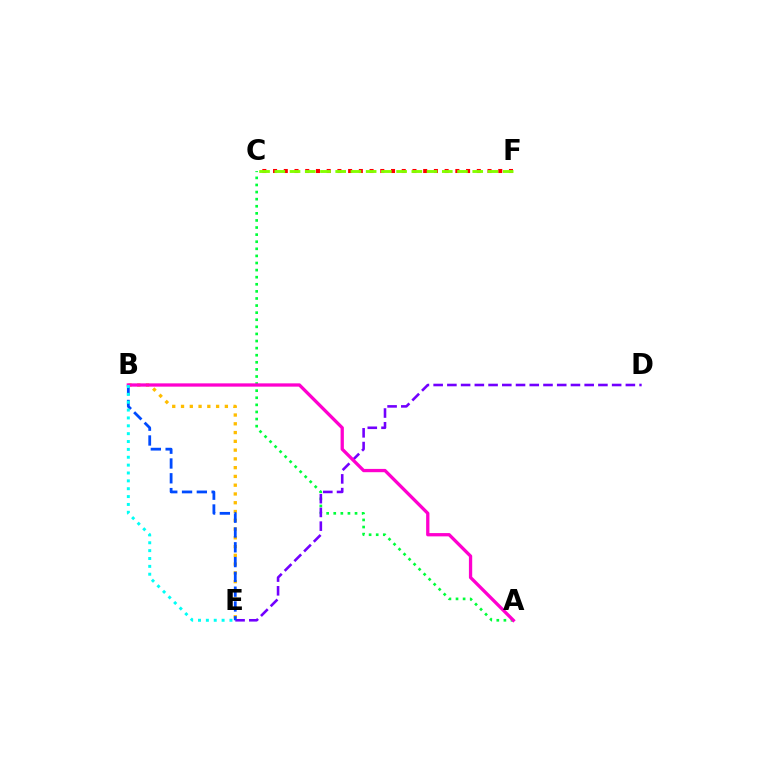{('A', 'C'): [{'color': '#00ff39', 'line_style': 'dotted', 'thickness': 1.93}], ('D', 'E'): [{'color': '#7200ff', 'line_style': 'dashed', 'thickness': 1.87}], ('B', 'E'): [{'color': '#ffbd00', 'line_style': 'dotted', 'thickness': 2.38}, {'color': '#004bff', 'line_style': 'dashed', 'thickness': 2.01}, {'color': '#00fff6', 'line_style': 'dotted', 'thickness': 2.14}], ('A', 'B'): [{'color': '#ff00cf', 'line_style': 'solid', 'thickness': 2.37}], ('C', 'F'): [{'color': '#ff0000', 'line_style': 'dotted', 'thickness': 2.91}, {'color': '#84ff00', 'line_style': 'dashed', 'thickness': 2.07}]}